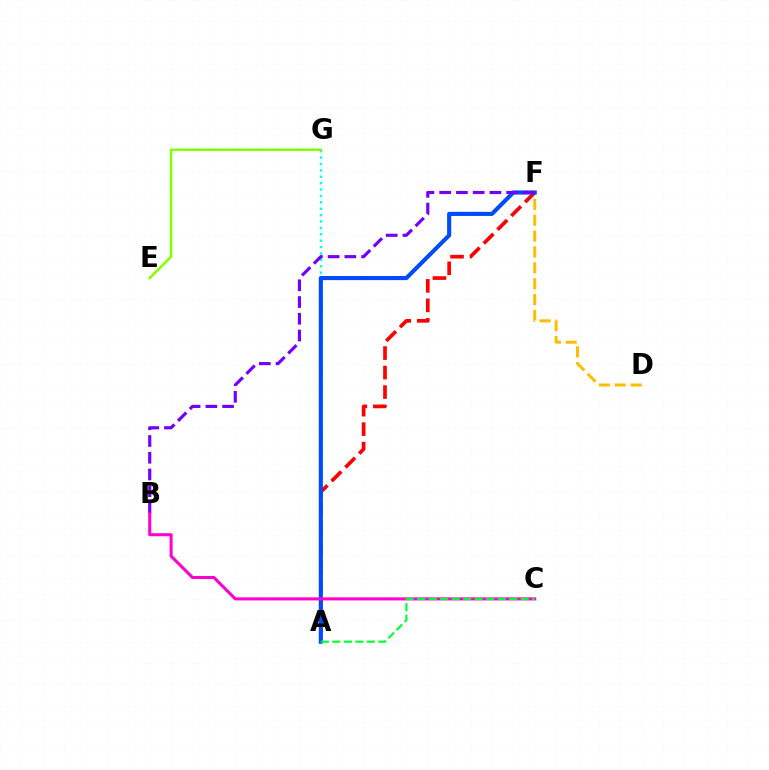{('D', 'F'): [{'color': '#ffbd00', 'line_style': 'dashed', 'thickness': 2.15}], ('A', 'G'): [{'color': '#00fff6', 'line_style': 'dotted', 'thickness': 1.74}], ('A', 'F'): [{'color': '#ff0000', 'line_style': 'dashed', 'thickness': 2.65}, {'color': '#004bff', 'line_style': 'solid', 'thickness': 2.96}], ('B', 'F'): [{'color': '#7200ff', 'line_style': 'dashed', 'thickness': 2.27}], ('E', 'G'): [{'color': '#84ff00', 'line_style': 'solid', 'thickness': 1.8}], ('B', 'C'): [{'color': '#ff00cf', 'line_style': 'solid', 'thickness': 2.2}], ('A', 'C'): [{'color': '#00ff39', 'line_style': 'dashed', 'thickness': 1.56}]}